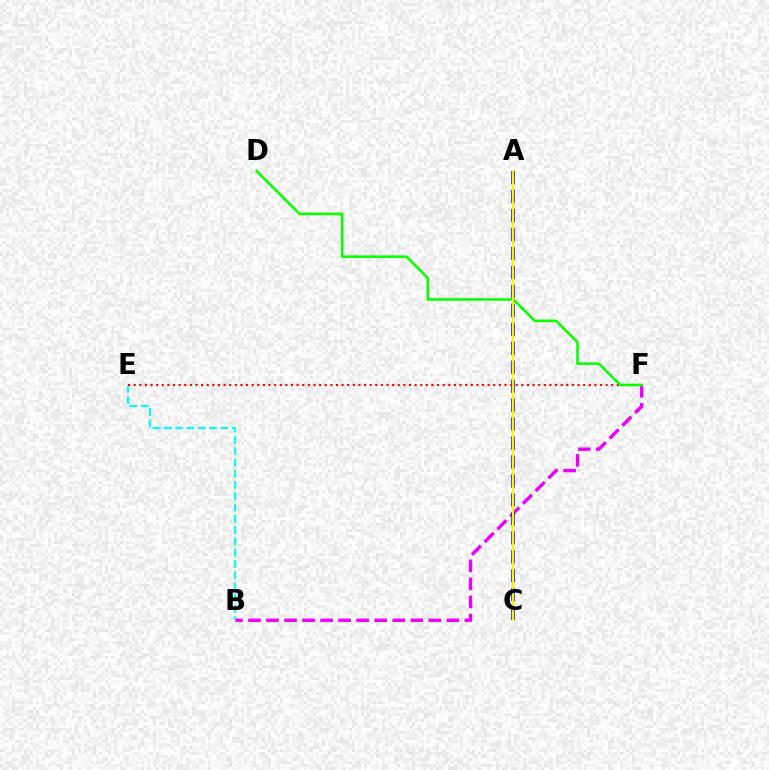{('B', 'F'): [{'color': '#ee00ff', 'line_style': 'dashed', 'thickness': 2.45}], ('B', 'E'): [{'color': '#00fff6', 'line_style': 'dashed', 'thickness': 1.53}], ('A', 'C'): [{'color': '#0010ff', 'line_style': 'dashed', 'thickness': 2.58}, {'color': '#fcf500', 'line_style': 'solid', 'thickness': 1.58}], ('E', 'F'): [{'color': '#ff0000', 'line_style': 'dotted', 'thickness': 1.53}], ('D', 'F'): [{'color': '#08ff00', 'line_style': 'solid', 'thickness': 1.84}]}